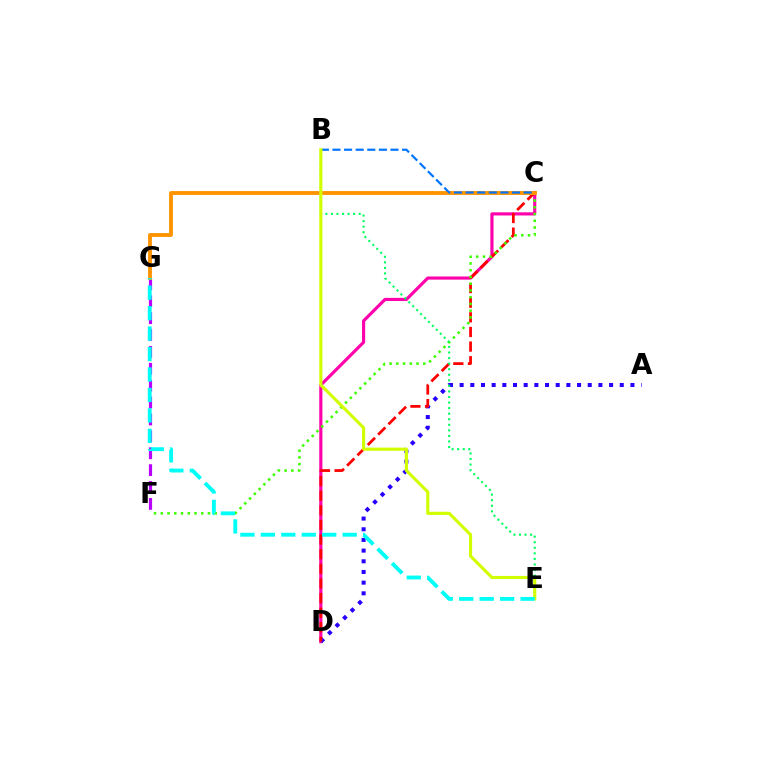{('C', 'D'): [{'color': '#ff00ac', 'line_style': 'solid', 'thickness': 2.27}, {'color': '#ff0000', 'line_style': 'dashed', 'thickness': 1.99}], ('A', 'D'): [{'color': '#2500ff', 'line_style': 'dotted', 'thickness': 2.9}], ('C', 'F'): [{'color': '#3dff00', 'line_style': 'dotted', 'thickness': 1.83}], ('F', 'G'): [{'color': '#b900ff', 'line_style': 'dashed', 'thickness': 2.29}], ('C', 'G'): [{'color': '#ff9400', 'line_style': 'solid', 'thickness': 2.78}], ('B', 'C'): [{'color': '#0074ff', 'line_style': 'dashed', 'thickness': 1.58}], ('B', 'E'): [{'color': '#00ff5c', 'line_style': 'dotted', 'thickness': 1.51}, {'color': '#d1ff00', 'line_style': 'solid', 'thickness': 2.25}], ('E', 'G'): [{'color': '#00fff6', 'line_style': 'dashed', 'thickness': 2.78}]}